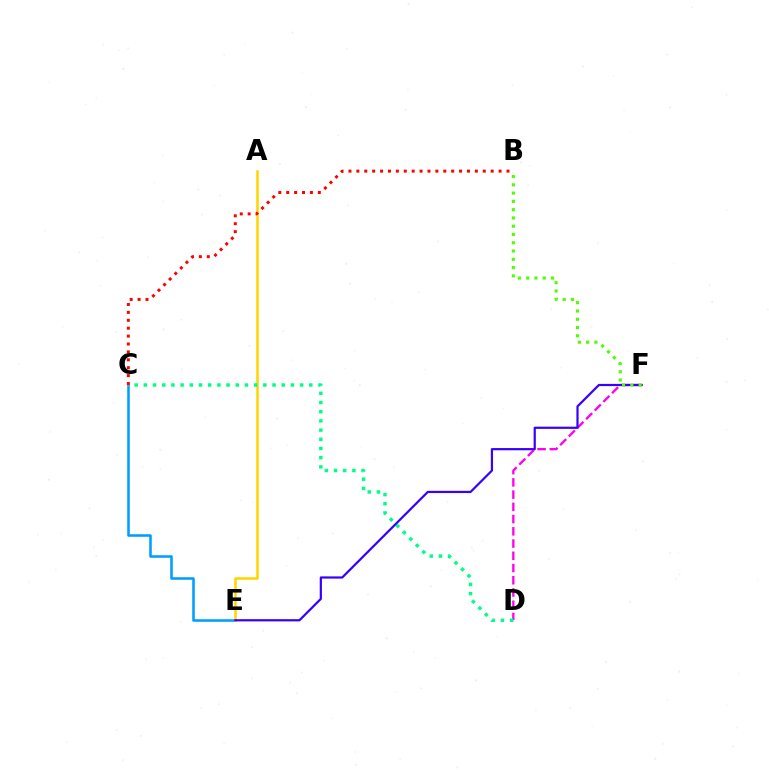{('C', 'E'): [{'color': '#009eff', 'line_style': 'solid', 'thickness': 1.84}], ('D', 'F'): [{'color': '#ff00ed', 'line_style': 'dashed', 'thickness': 1.66}], ('A', 'E'): [{'color': '#ffd500', 'line_style': 'solid', 'thickness': 1.84}], ('C', 'D'): [{'color': '#00ff86', 'line_style': 'dotted', 'thickness': 2.5}], ('E', 'F'): [{'color': '#3700ff', 'line_style': 'solid', 'thickness': 1.59}], ('B', 'F'): [{'color': '#4fff00', 'line_style': 'dotted', 'thickness': 2.25}], ('B', 'C'): [{'color': '#ff0000', 'line_style': 'dotted', 'thickness': 2.15}]}